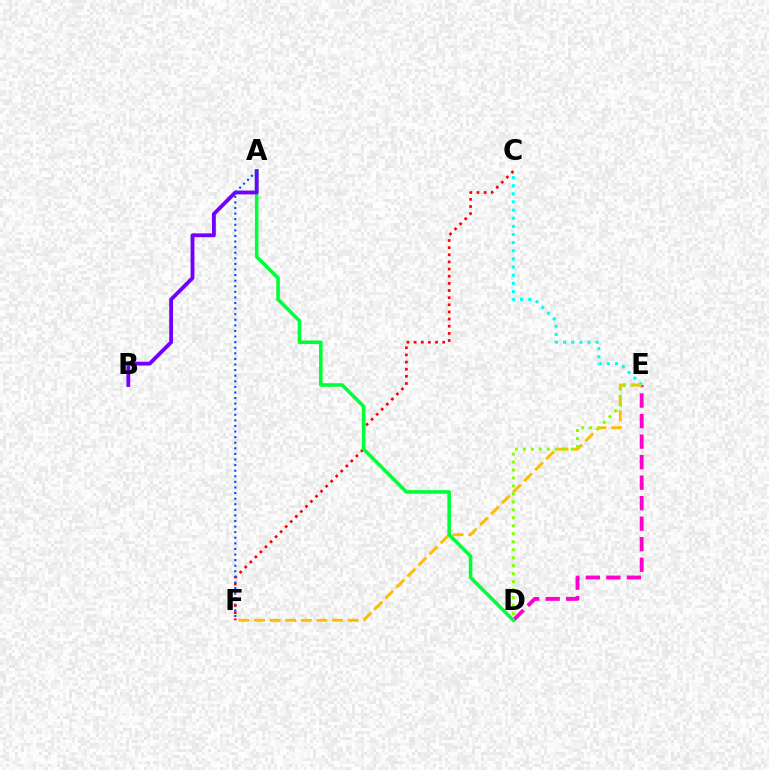{('C', 'E'): [{'color': '#00fff6', 'line_style': 'dotted', 'thickness': 2.21}], ('C', 'F'): [{'color': '#ff0000', 'line_style': 'dotted', 'thickness': 1.94}], ('D', 'E'): [{'color': '#ff00cf', 'line_style': 'dashed', 'thickness': 2.79}, {'color': '#84ff00', 'line_style': 'dotted', 'thickness': 2.17}], ('E', 'F'): [{'color': '#ffbd00', 'line_style': 'dashed', 'thickness': 2.12}], ('A', 'D'): [{'color': '#00ff39', 'line_style': 'solid', 'thickness': 2.58}], ('A', 'B'): [{'color': '#7200ff', 'line_style': 'solid', 'thickness': 2.76}], ('A', 'F'): [{'color': '#004bff', 'line_style': 'dotted', 'thickness': 1.52}]}